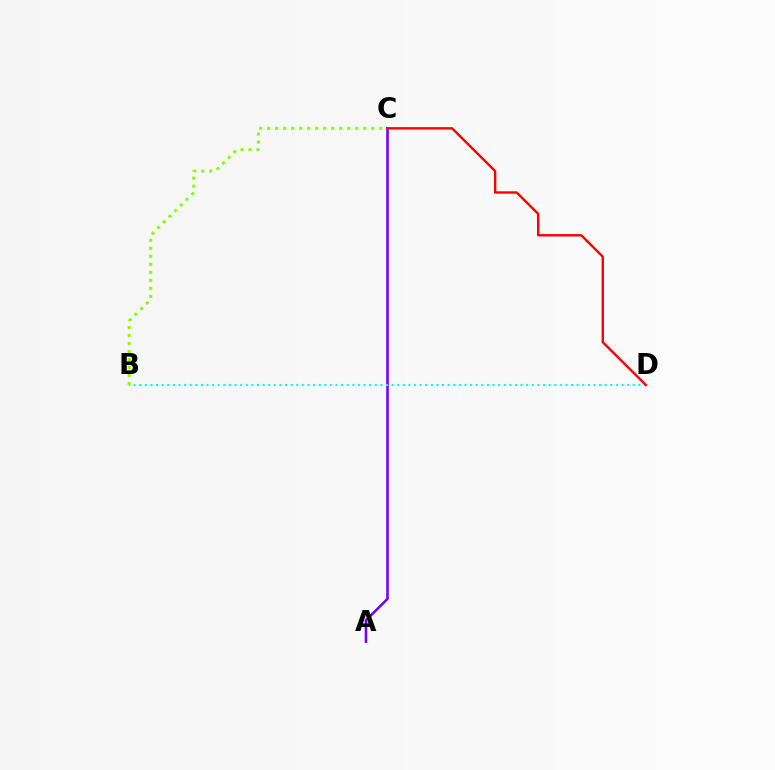{('A', 'C'): [{'color': '#7200ff', 'line_style': 'solid', 'thickness': 1.84}], ('B', 'D'): [{'color': '#00fff6', 'line_style': 'dotted', 'thickness': 1.52}], ('B', 'C'): [{'color': '#84ff00', 'line_style': 'dotted', 'thickness': 2.18}], ('C', 'D'): [{'color': '#ff0000', 'line_style': 'solid', 'thickness': 1.72}]}